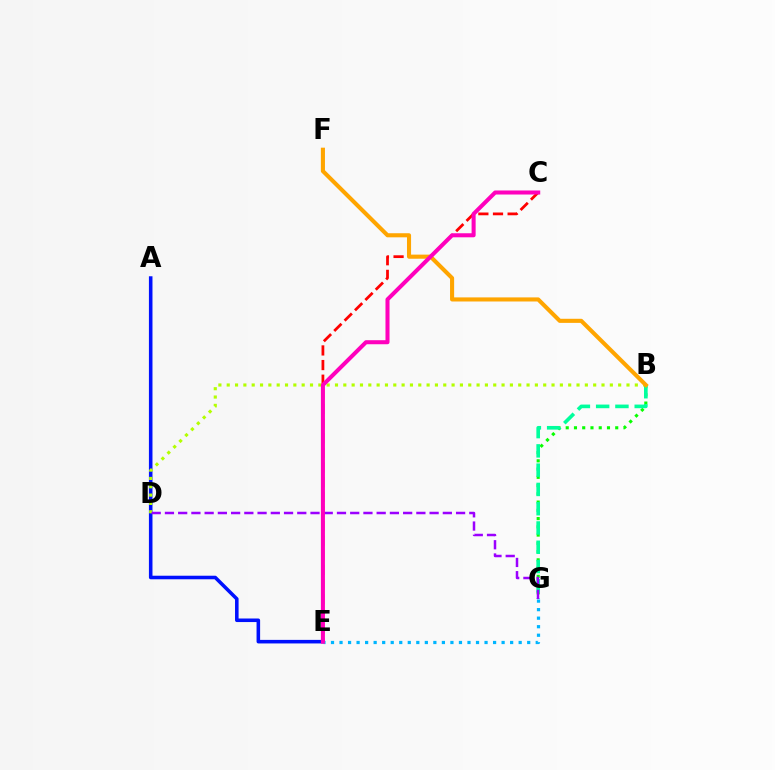{('C', 'E'): [{'color': '#ff0000', 'line_style': 'dashed', 'thickness': 1.99}, {'color': '#ff00bd', 'line_style': 'solid', 'thickness': 2.91}], ('A', 'E'): [{'color': '#0010ff', 'line_style': 'solid', 'thickness': 2.56}], ('B', 'D'): [{'color': '#b3ff00', 'line_style': 'dotted', 'thickness': 2.26}], ('E', 'G'): [{'color': '#00b5ff', 'line_style': 'dotted', 'thickness': 2.32}], ('B', 'G'): [{'color': '#08ff00', 'line_style': 'dotted', 'thickness': 2.24}, {'color': '#00ff9d', 'line_style': 'dashed', 'thickness': 2.62}], ('B', 'F'): [{'color': '#ffa500', 'line_style': 'solid', 'thickness': 2.94}], ('D', 'G'): [{'color': '#9b00ff', 'line_style': 'dashed', 'thickness': 1.8}]}